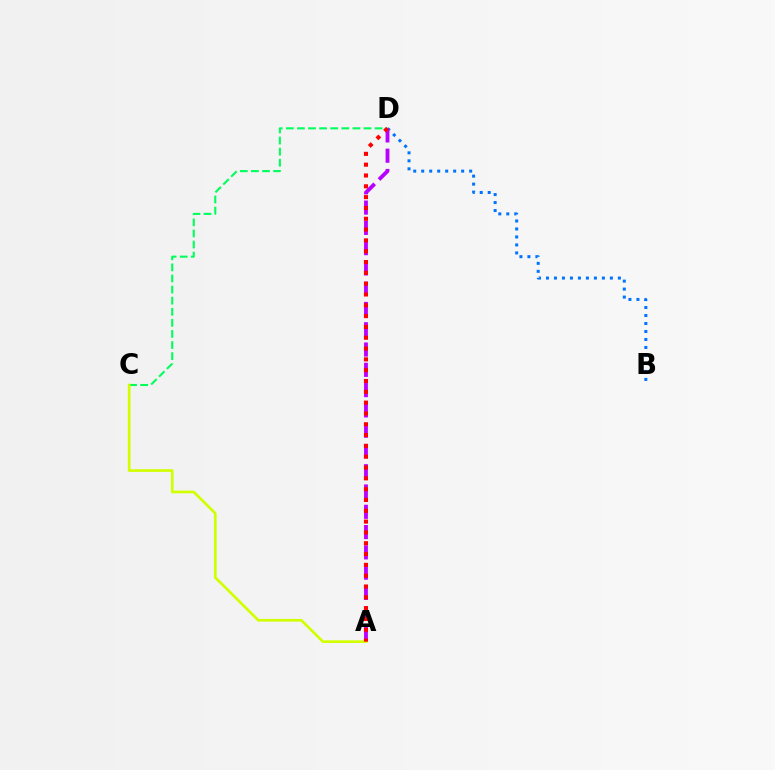{('B', 'D'): [{'color': '#0074ff', 'line_style': 'dotted', 'thickness': 2.17}], ('C', 'D'): [{'color': '#00ff5c', 'line_style': 'dashed', 'thickness': 1.51}], ('A', 'C'): [{'color': '#d1ff00', 'line_style': 'solid', 'thickness': 1.93}], ('A', 'D'): [{'color': '#b900ff', 'line_style': 'dashed', 'thickness': 2.76}, {'color': '#ff0000', 'line_style': 'dotted', 'thickness': 2.94}]}